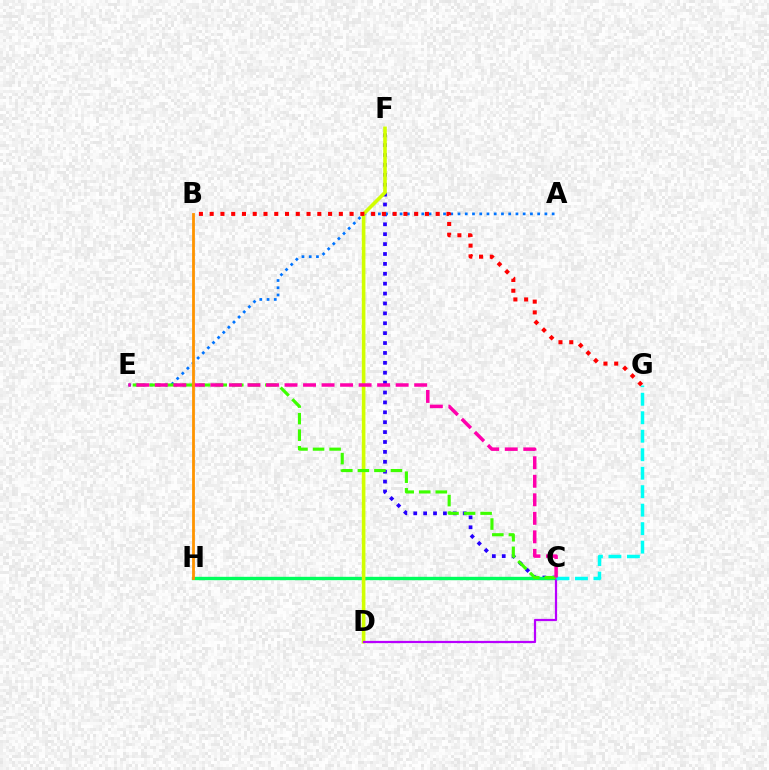{('C', 'F'): [{'color': '#2500ff', 'line_style': 'dotted', 'thickness': 2.69}], ('A', 'E'): [{'color': '#0074ff', 'line_style': 'dotted', 'thickness': 1.97}], ('C', 'H'): [{'color': '#00ff5c', 'line_style': 'solid', 'thickness': 2.42}], ('D', 'F'): [{'color': '#d1ff00', 'line_style': 'solid', 'thickness': 2.6}], ('C', 'D'): [{'color': '#b900ff', 'line_style': 'solid', 'thickness': 1.6}], ('C', 'E'): [{'color': '#3dff00', 'line_style': 'dashed', 'thickness': 2.25}, {'color': '#ff00ac', 'line_style': 'dashed', 'thickness': 2.52}], ('C', 'G'): [{'color': '#00fff6', 'line_style': 'dashed', 'thickness': 2.51}], ('B', 'H'): [{'color': '#ff9400', 'line_style': 'solid', 'thickness': 2.01}], ('B', 'G'): [{'color': '#ff0000', 'line_style': 'dotted', 'thickness': 2.92}]}